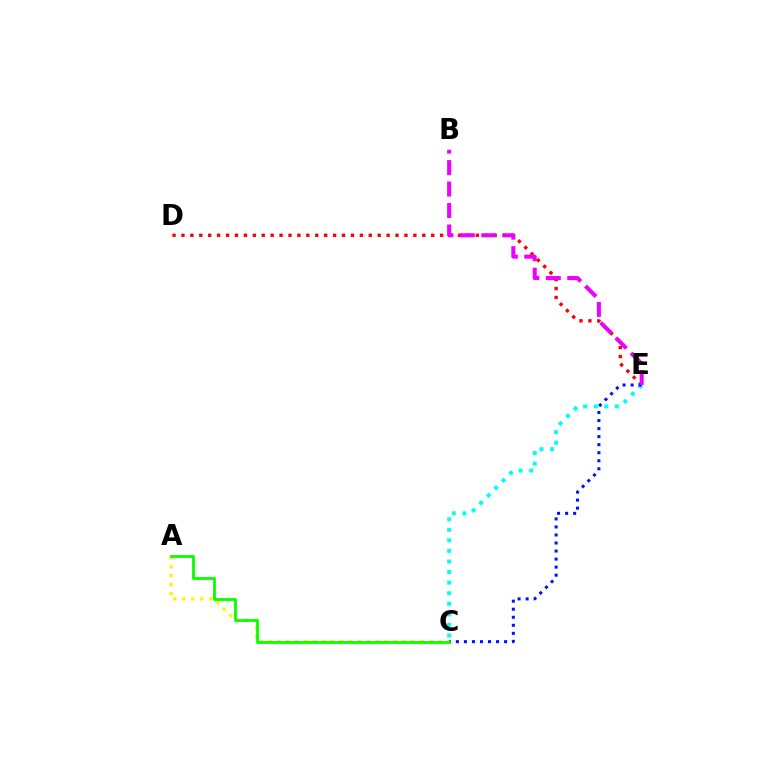{('A', 'C'): [{'color': '#fcf500', 'line_style': 'dotted', 'thickness': 2.43}, {'color': '#08ff00', 'line_style': 'solid', 'thickness': 2.04}], ('D', 'E'): [{'color': '#ff0000', 'line_style': 'dotted', 'thickness': 2.42}], ('C', 'E'): [{'color': '#00fff6', 'line_style': 'dotted', 'thickness': 2.87}, {'color': '#0010ff', 'line_style': 'dotted', 'thickness': 2.18}], ('B', 'E'): [{'color': '#ee00ff', 'line_style': 'dashed', 'thickness': 2.92}]}